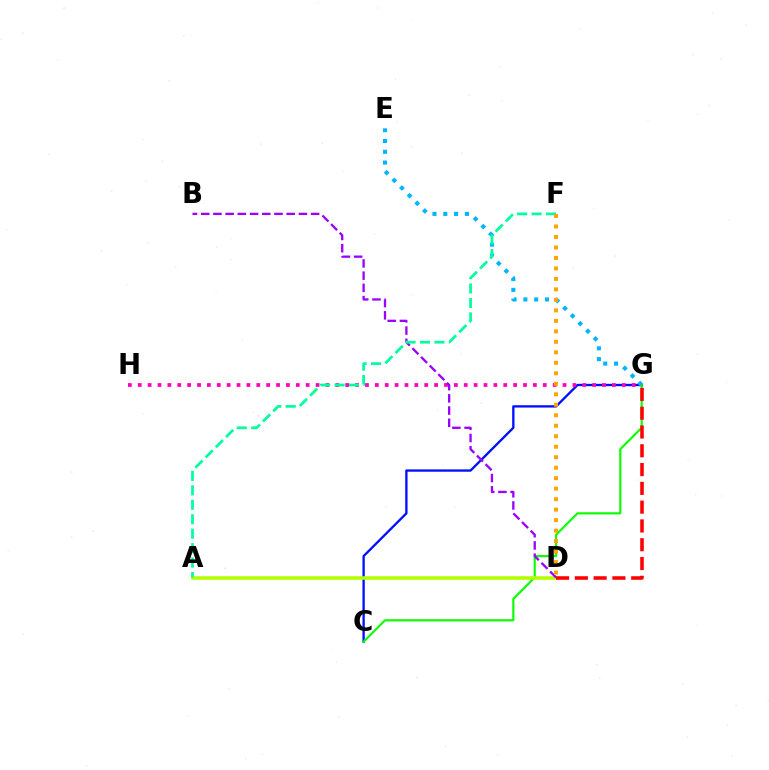{('C', 'G'): [{'color': '#0010ff', 'line_style': 'solid', 'thickness': 1.68}, {'color': '#08ff00', 'line_style': 'solid', 'thickness': 1.54}], ('E', 'G'): [{'color': '#00b5ff', 'line_style': 'dotted', 'thickness': 2.94}], ('A', 'D'): [{'color': '#b3ff00', 'line_style': 'solid', 'thickness': 2.56}], ('G', 'H'): [{'color': '#ff00bd', 'line_style': 'dotted', 'thickness': 2.68}], ('B', 'D'): [{'color': '#9b00ff', 'line_style': 'dashed', 'thickness': 1.66}], ('D', 'G'): [{'color': '#ff0000', 'line_style': 'dashed', 'thickness': 2.55}], ('A', 'F'): [{'color': '#00ff9d', 'line_style': 'dashed', 'thickness': 1.96}], ('D', 'F'): [{'color': '#ffa500', 'line_style': 'dotted', 'thickness': 2.85}]}